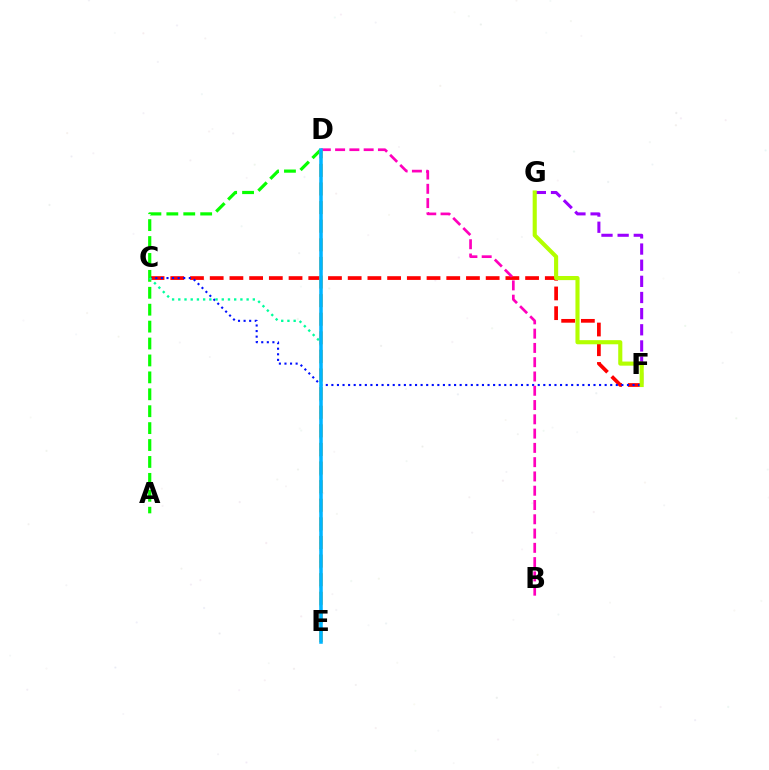{('C', 'F'): [{'color': '#ff0000', 'line_style': 'dashed', 'thickness': 2.68}, {'color': '#0010ff', 'line_style': 'dotted', 'thickness': 1.52}], ('B', 'D'): [{'color': '#ff00bd', 'line_style': 'dashed', 'thickness': 1.94}], ('F', 'G'): [{'color': '#9b00ff', 'line_style': 'dashed', 'thickness': 2.19}, {'color': '#b3ff00', 'line_style': 'solid', 'thickness': 2.96}], ('A', 'D'): [{'color': '#08ff00', 'line_style': 'dashed', 'thickness': 2.3}], ('C', 'E'): [{'color': '#00ff9d', 'line_style': 'dotted', 'thickness': 1.69}], ('D', 'E'): [{'color': '#ffa500', 'line_style': 'dashed', 'thickness': 2.53}, {'color': '#00b5ff', 'line_style': 'solid', 'thickness': 2.55}]}